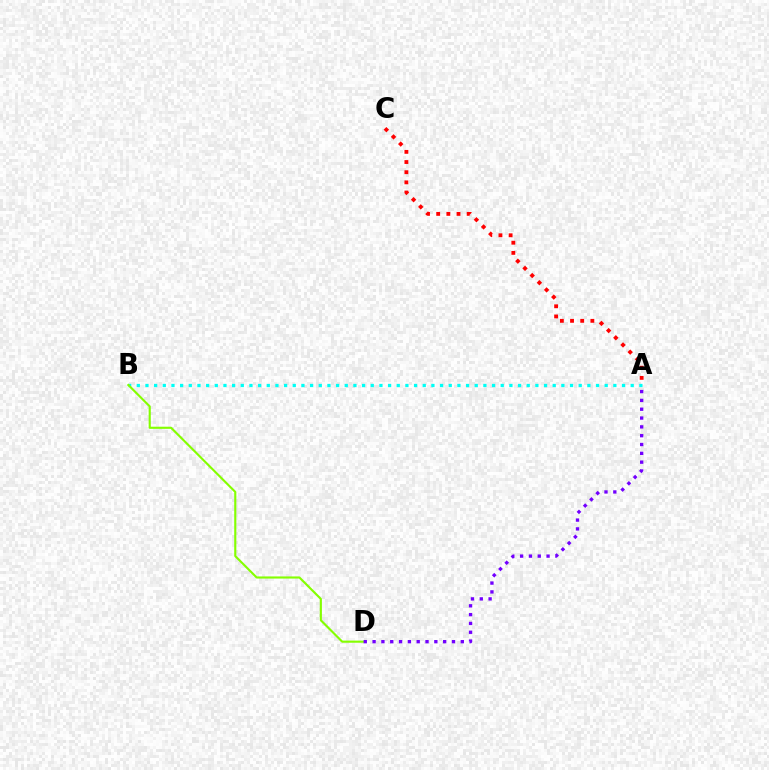{('A', 'B'): [{'color': '#00fff6', 'line_style': 'dotted', 'thickness': 2.35}], ('B', 'D'): [{'color': '#84ff00', 'line_style': 'solid', 'thickness': 1.53}], ('A', 'D'): [{'color': '#7200ff', 'line_style': 'dotted', 'thickness': 2.4}], ('A', 'C'): [{'color': '#ff0000', 'line_style': 'dotted', 'thickness': 2.76}]}